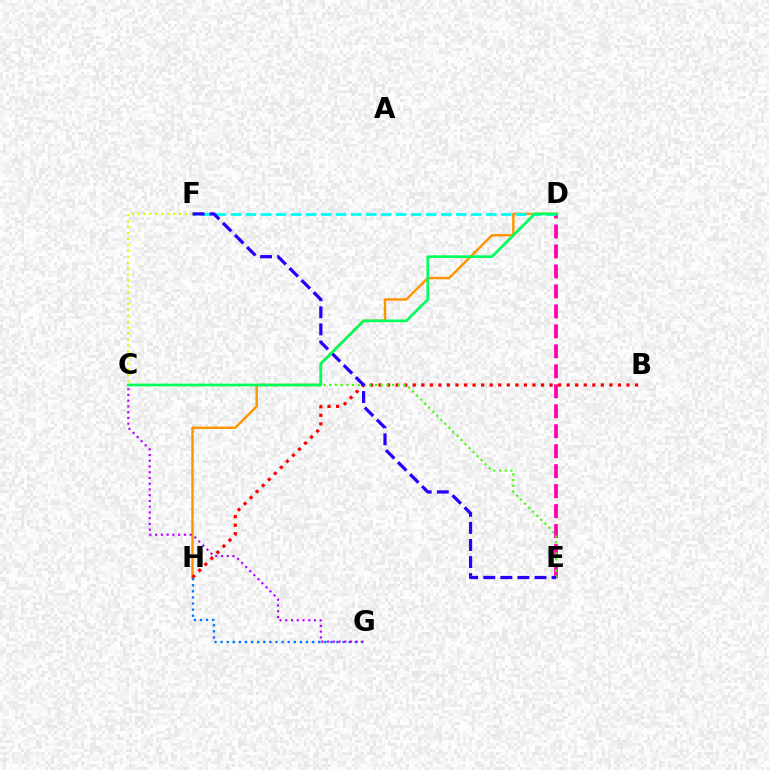{('D', 'E'): [{'color': '#ff00ac', 'line_style': 'dashed', 'thickness': 2.71}], ('D', 'H'): [{'color': '#ff9400', 'line_style': 'solid', 'thickness': 1.74}], ('G', 'H'): [{'color': '#0074ff', 'line_style': 'dotted', 'thickness': 1.66}], ('D', 'F'): [{'color': '#00fff6', 'line_style': 'dashed', 'thickness': 2.04}], ('B', 'H'): [{'color': '#ff0000', 'line_style': 'dotted', 'thickness': 2.32}], ('C', 'F'): [{'color': '#d1ff00', 'line_style': 'dotted', 'thickness': 1.61}], ('C', 'E'): [{'color': '#3dff00', 'line_style': 'dotted', 'thickness': 1.55}], ('E', 'F'): [{'color': '#2500ff', 'line_style': 'dashed', 'thickness': 2.32}], ('C', 'D'): [{'color': '#00ff5c', 'line_style': 'solid', 'thickness': 1.92}], ('C', 'G'): [{'color': '#b900ff', 'line_style': 'dotted', 'thickness': 1.56}]}